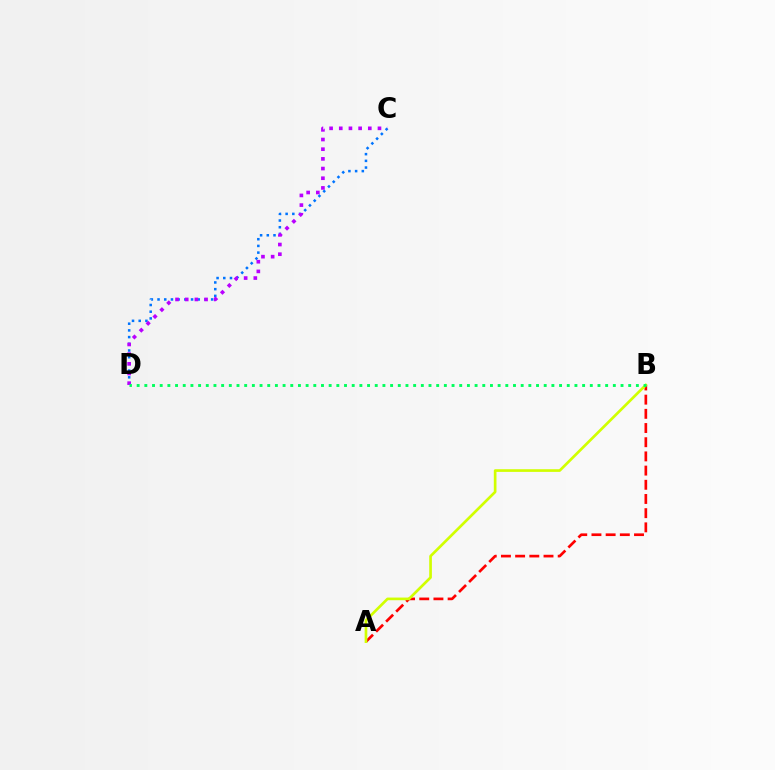{('A', 'B'): [{'color': '#ff0000', 'line_style': 'dashed', 'thickness': 1.93}, {'color': '#d1ff00', 'line_style': 'solid', 'thickness': 1.92}], ('C', 'D'): [{'color': '#0074ff', 'line_style': 'dotted', 'thickness': 1.82}, {'color': '#b900ff', 'line_style': 'dotted', 'thickness': 2.63}], ('B', 'D'): [{'color': '#00ff5c', 'line_style': 'dotted', 'thickness': 2.09}]}